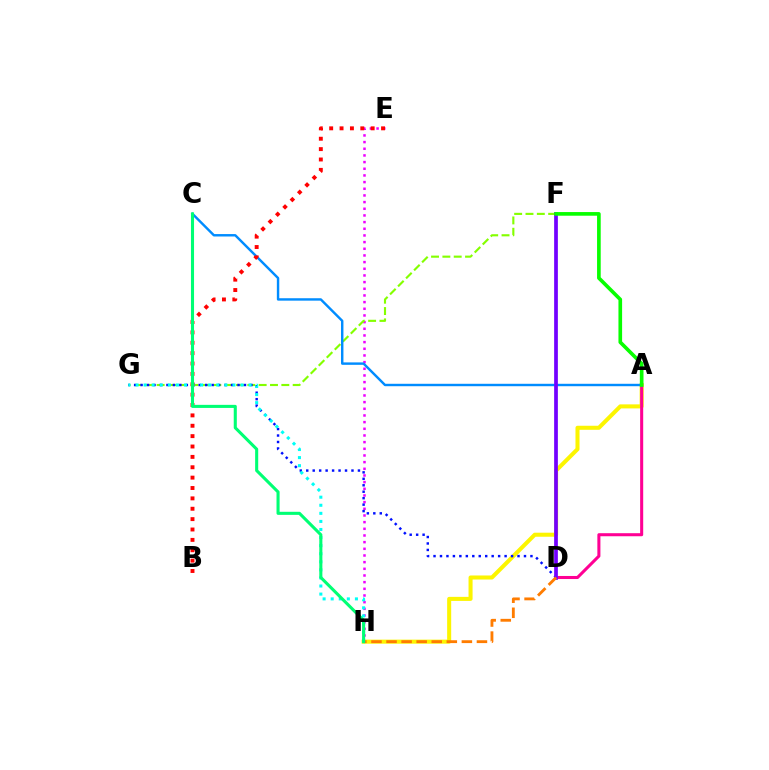{('E', 'H'): [{'color': '#ee00ff', 'line_style': 'dotted', 'thickness': 1.81}], ('F', 'G'): [{'color': '#84ff00', 'line_style': 'dashed', 'thickness': 1.54}], ('A', 'H'): [{'color': '#fcf500', 'line_style': 'solid', 'thickness': 2.91}], ('A', 'D'): [{'color': '#ff0094', 'line_style': 'solid', 'thickness': 2.2}], ('D', 'G'): [{'color': '#0010ff', 'line_style': 'dotted', 'thickness': 1.76}], ('G', 'H'): [{'color': '#00fff6', 'line_style': 'dotted', 'thickness': 2.19}], ('A', 'C'): [{'color': '#008cff', 'line_style': 'solid', 'thickness': 1.75}], ('D', 'F'): [{'color': '#7200ff', 'line_style': 'solid', 'thickness': 2.68}], ('D', 'H'): [{'color': '#ff7c00', 'line_style': 'dashed', 'thickness': 2.05}], ('B', 'E'): [{'color': '#ff0000', 'line_style': 'dotted', 'thickness': 2.82}], ('C', 'H'): [{'color': '#00ff74', 'line_style': 'solid', 'thickness': 2.22}], ('A', 'F'): [{'color': '#08ff00', 'line_style': 'solid', 'thickness': 2.63}]}